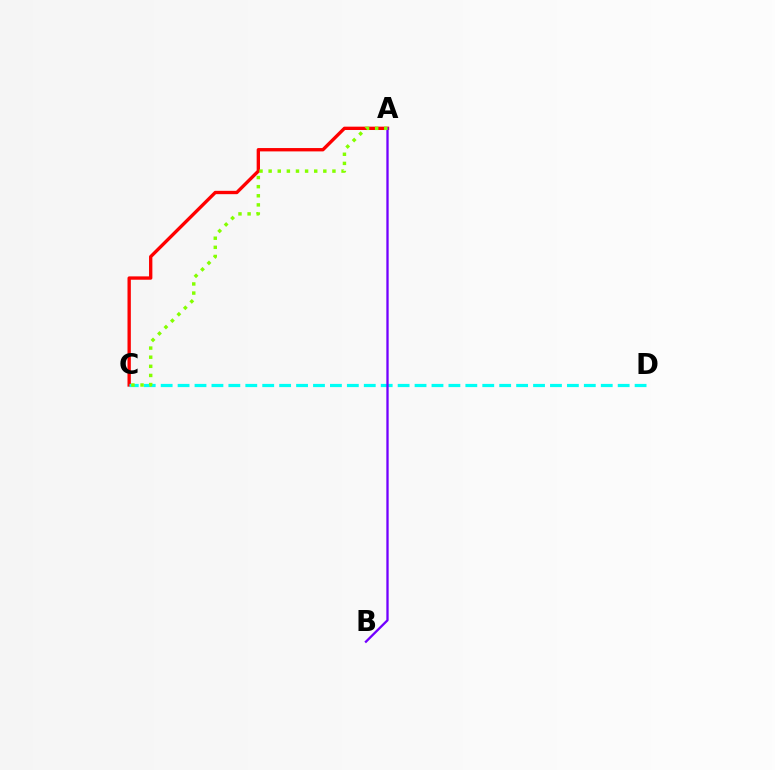{('A', 'C'): [{'color': '#ff0000', 'line_style': 'solid', 'thickness': 2.41}, {'color': '#84ff00', 'line_style': 'dotted', 'thickness': 2.48}], ('C', 'D'): [{'color': '#00fff6', 'line_style': 'dashed', 'thickness': 2.3}], ('A', 'B'): [{'color': '#7200ff', 'line_style': 'solid', 'thickness': 1.66}]}